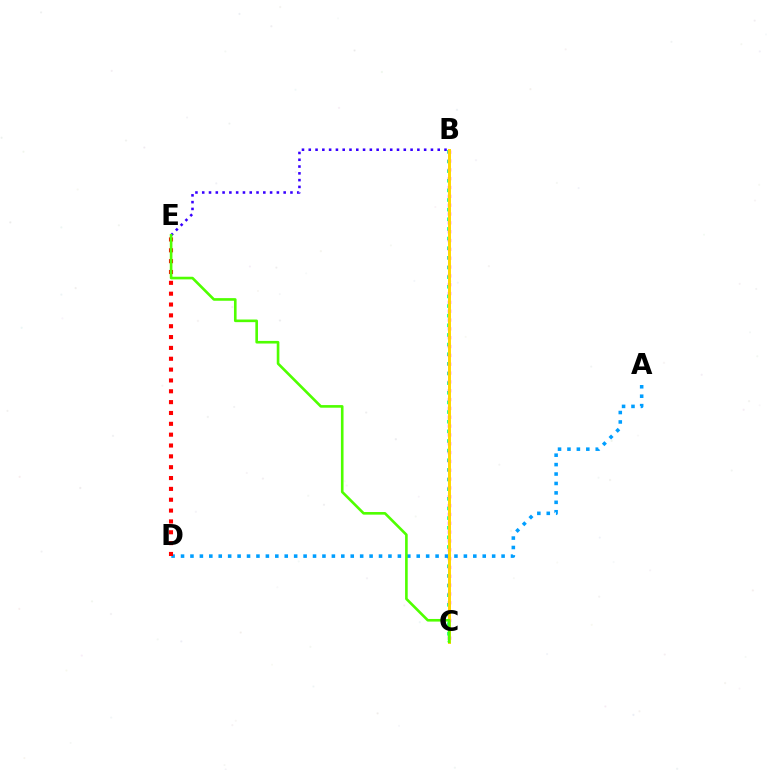{('B', 'C'): [{'color': '#00ff86', 'line_style': 'dotted', 'thickness': 2.62}, {'color': '#ff00ed', 'line_style': 'dotted', 'thickness': 2.4}, {'color': '#ffd500', 'line_style': 'solid', 'thickness': 2.14}], ('A', 'D'): [{'color': '#009eff', 'line_style': 'dotted', 'thickness': 2.56}], ('D', 'E'): [{'color': '#ff0000', 'line_style': 'dotted', 'thickness': 2.95}], ('B', 'E'): [{'color': '#3700ff', 'line_style': 'dotted', 'thickness': 1.84}], ('C', 'E'): [{'color': '#4fff00', 'line_style': 'solid', 'thickness': 1.89}]}